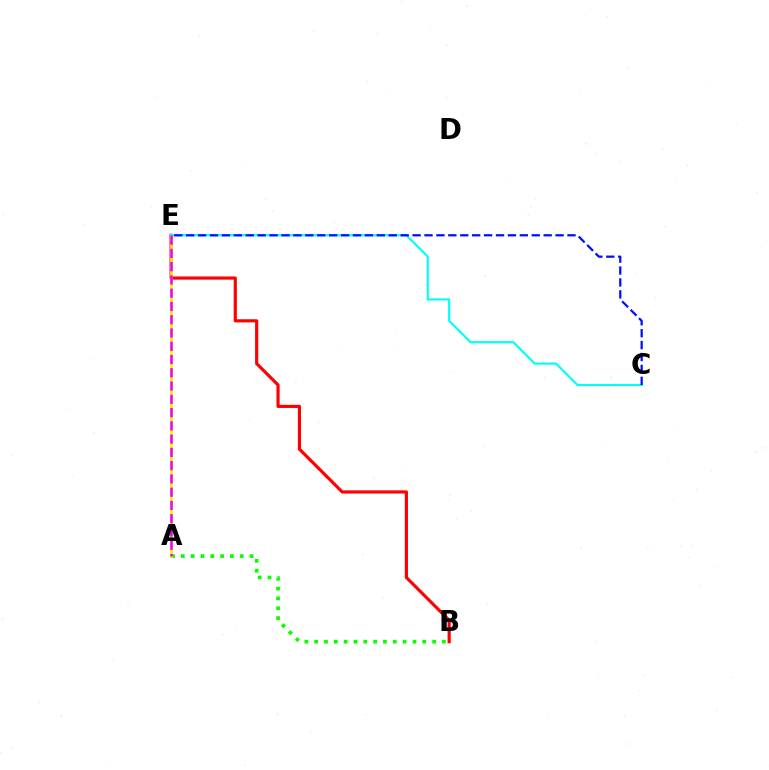{('A', 'B'): [{'color': '#08ff00', 'line_style': 'dotted', 'thickness': 2.67}], ('B', 'E'): [{'color': '#ff0000', 'line_style': 'solid', 'thickness': 2.27}], ('A', 'E'): [{'color': '#fcf500', 'line_style': 'solid', 'thickness': 1.98}, {'color': '#ee00ff', 'line_style': 'dashed', 'thickness': 1.8}], ('C', 'E'): [{'color': '#00fff6', 'line_style': 'solid', 'thickness': 1.55}, {'color': '#0010ff', 'line_style': 'dashed', 'thickness': 1.62}]}